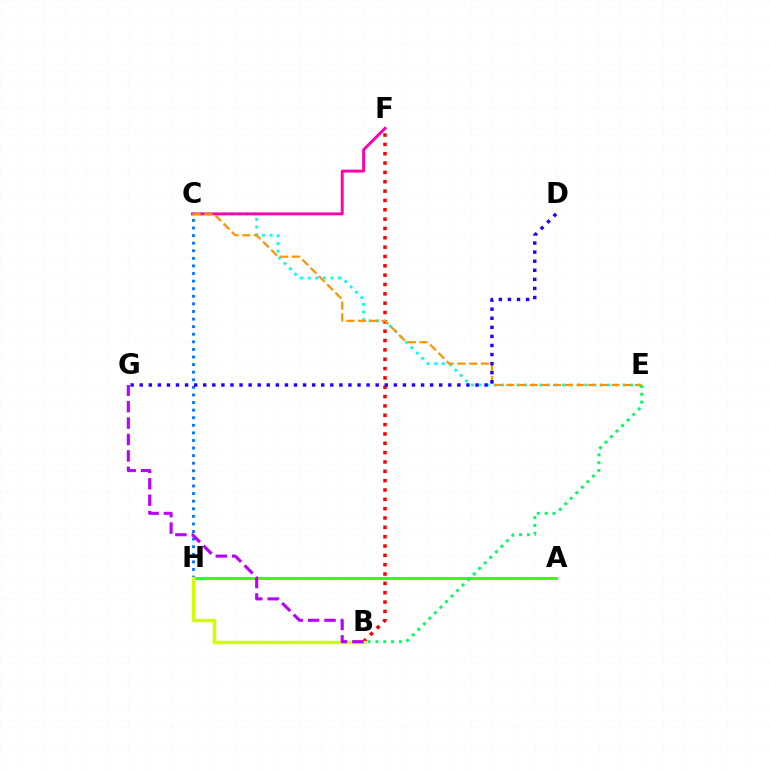{('C', 'E'): [{'color': '#00fff6', 'line_style': 'dotted', 'thickness': 2.06}, {'color': '#ff9400', 'line_style': 'dashed', 'thickness': 1.59}], ('C', 'F'): [{'color': '#ff00ac', 'line_style': 'solid', 'thickness': 2.1}], ('C', 'H'): [{'color': '#0074ff', 'line_style': 'dotted', 'thickness': 2.06}], ('B', 'F'): [{'color': '#ff0000', 'line_style': 'dotted', 'thickness': 2.54}], ('A', 'H'): [{'color': '#3dff00', 'line_style': 'solid', 'thickness': 2.25}], ('B', 'H'): [{'color': '#d1ff00', 'line_style': 'solid', 'thickness': 2.49}], ('B', 'E'): [{'color': '#00ff5c', 'line_style': 'dotted', 'thickness': 2.13}], ('B', 'G'): [{'color': '#b900ff', 'line_style': 'dashed', 'thickness': 2.23}], ('D', 'G'): [{'color': '#2500ff', 'line_style': 'dotted', 'thickness': 2.47}]}